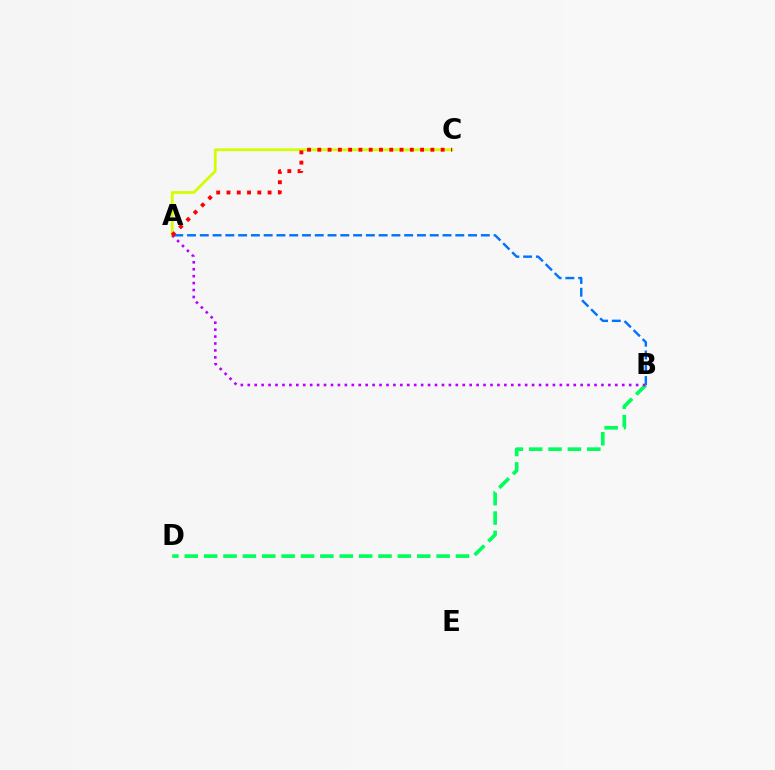{('A', 'B'): [{'color': '#0074ff', 'line_style': 'dashed', 'thickness': 1.74}, {'color': '#b900ff', 'line_style': 'dotted', 'thickness': 1.88}], ('B', 'D'): [{'color': '#00ff5c', 'line_style': 'dashed', 'thickness': 2.63}], ('A', 'C'): [{'color': '#d1ff00', 'line_style': 'solid', 'thickness': 2.0}, {'color': '#ff0000', 'line_style': 'dotted', 'thickness': 2.79}]}